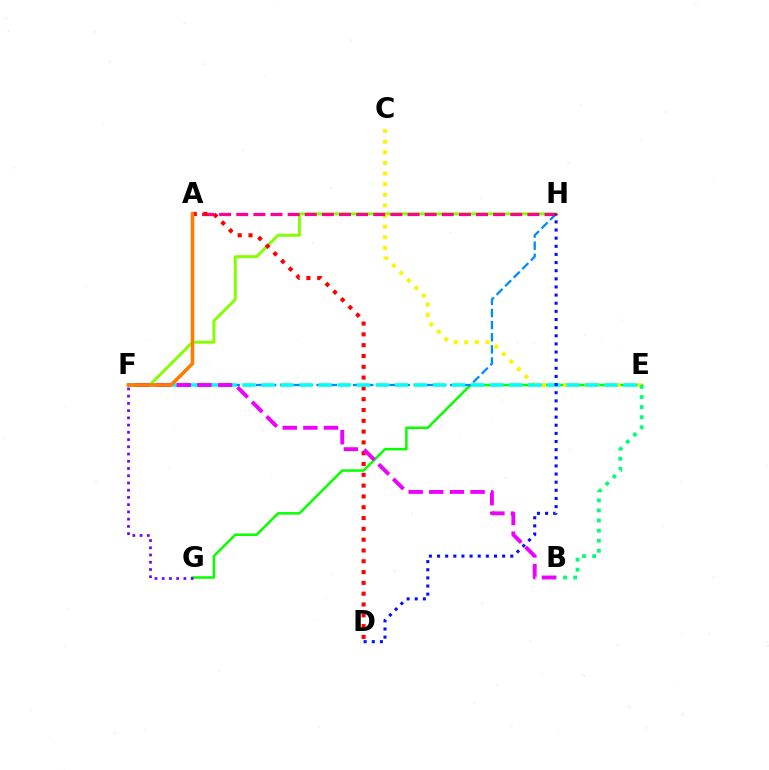{('F', 'H'): [{'color': '#84ff00', 'line_style': 'solid', 'thickness': 2.13}, {'color': '#008cff', 'line_style': 'dashed', 'thickness': 1.65}], ('E', 'G'): [{'color': '#08ff00', 'line_style': 'solid', 'thickness': 1.81}], ('C', 'E'): [{'color': '#fcf500', 'line_style': 'dotted', 'thickness': 2.88}], ('A', 'H'): [{'color': '#ff0094', 'line_style': 'dashed', 'thickness': 2.33}], ('A', 'D'): [{'color': '#ff0000', 'line_style': 'dotted', 'thickness': 2.94}], ('F', 'G'): [{'color': '#7200ff', 'line_style': 'dotted', 'thickness': 1.97}], ('E', 'F'): [{'color': '#00fff6', 'line_style': 'dashed', 'thickness': 2.59}], ('D', 'H'): [{'color': '#0010ff', 'line_style': 'dotted', 'thickness': 2.21}], ('B', 'F'): [{'color': '#ee00ff', 'line_style': 'dashed', 'thickness': 2.8}], ('B', 'E'): [{'color': '#00ff74', 'line_style': 'dotted', 'thickness': 2.74}], ('A', 'F'): [{'color': '#ff7c00', 'line_style': 'solid', 'thickness': 2.56}]}